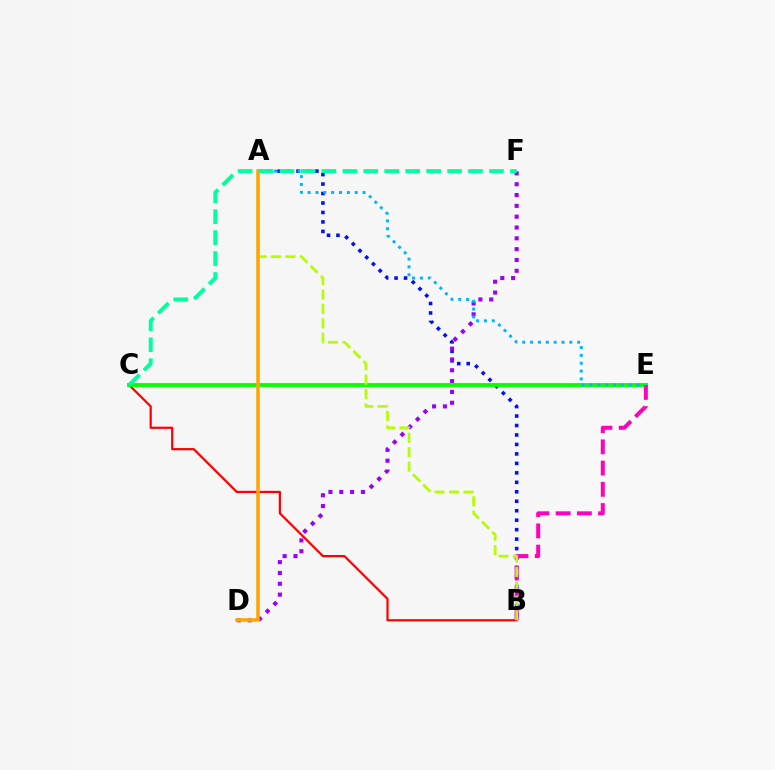{('B', 'C'): [{'color': '#ff0000', 'line_style': 'solid', 'thickness': 1.59}], ('A', 'B'): [{'color': '#0010ff', 'line_style': 'dotted', 'thickness': 2.57}, {'color': '#b3ff00', 'line_style': 'dashed', 'thickness': 1.96}], ('D', 'F'): [{'color': '#9b00ff', 'line_style': 'dotted', 'thickness': 2.94}], ('C', 'E'): [{'color': '#08ff00', 'line_style': 'solid', 'thickness': 2.77}], ('B', 'E'): [{'color': '#ff00bd', 'line_style': 'dashed', 'thickness': 2.88}], ('A', 'E'): [{'color': '#00b5ff', 'line_style': 'dotted', 'thickness': 2.13}], ('A', 'D'): [{'color': '#ffa500', 'line_style': 'solid', 'thickness': 2.57}], ('C', 'F'): [{'color': '#00ff9d', 'line_style': 'dashed', 'thickness': 2.85}]}